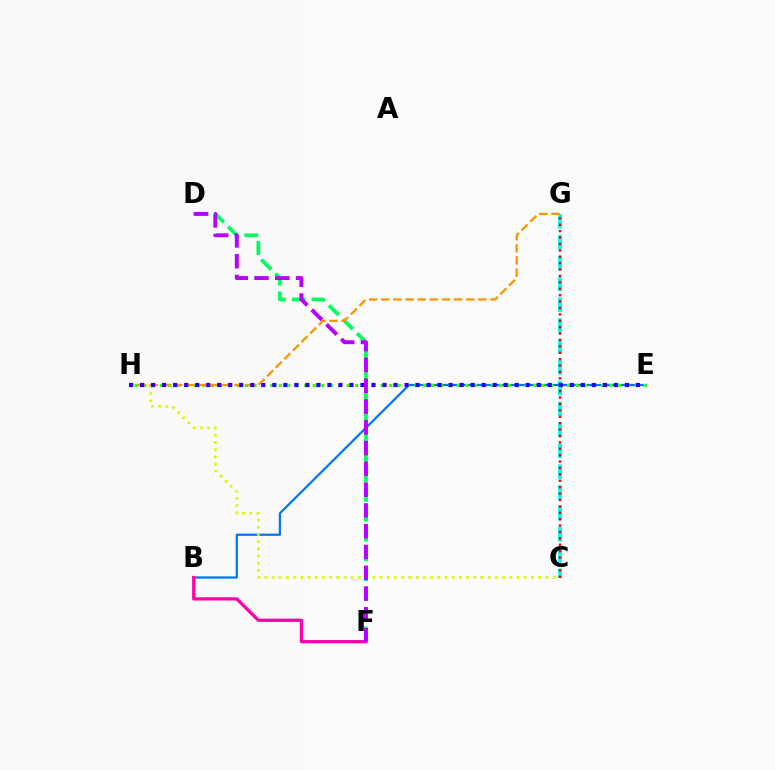{('C', 'G'): [{'color': '#00fff6', 'line_style': 'dashed', 'thickness': 2.83}, {'color': '#ff0000', 'line_style': 'dotted', 'thickness': 1.74}], ('D', 'F'): [{'color': '#00ff5c', 'line_style': 'dashed', 'thickness': 2.69}, {'color': '#b900ff', 'line_style': 'dashed', 'thickness': 2.82}], ('B', 'E'): [{'color': '#0074ff', 'line_style': 'solid', 'thickness': 1.6}], ('C', 'H'): [{'color': '#d1ff00', 'line_style': 'dotted', 'thickness': 1.96}], ('E', 'H'): [{'color': '#3dff00', 'line_style': 'dotted', 'thickness': 2.3}, {'color': '#2500ff', 'line_style': 'dotted', 'thickness': 2.99}], ('G', 'H'): [{'color': '#ff9400', 'line_style': 'dashed', 'thickness': 1.65}], ('B', 'F'): [{'color': '#ff00ac', 'line_style': 'solid', 'thickness': 2.35}]}